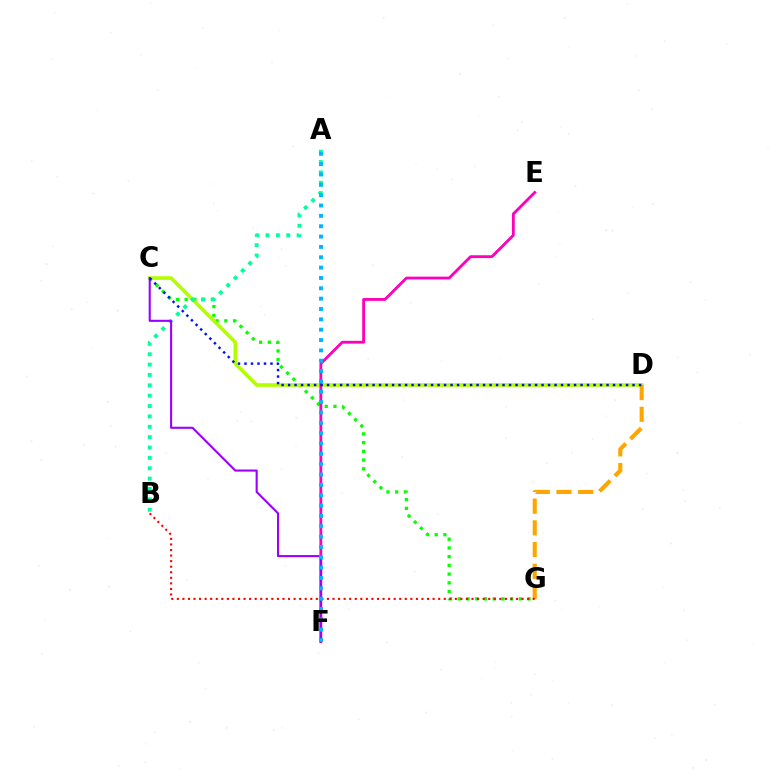{('C', 'G'): [{'color': '#08ff00', 'line_style': 'dotted', 'thickness': 2.37}], ('C', 'D'): [{'color': '#b3ff00', 'line_style': 'solid', 'thickness': 2.62}, {'color': '#0010ff', 'line_style': 'dotted', 'thickness': 1.77}], ('A', 'B'): [{'color': '#00ff9d', 'line_style': 'dotted', 'thickness': 2.82}], ('D', 'G'): [{'color': '#ffa500', 'line_style': 'dashed', 'thickness': 2.95}], ('E', 'F'): [{'color': '#ff00bd', 'line_style': 'solid', 'thickness': 2.03}], ('C', 'F'): [{'color': '#9b00ff', 'line_style': 'solid', 'thickness': 1.51}], ('B', 'G'): [{'color': '#ff0000', 'line_style': 'dotted', 'thickness': 1.51}], ('A', 'F'): [{'color': '#00b5ff', 'line_style': 'dotted', 'thickness': 2.81}]}